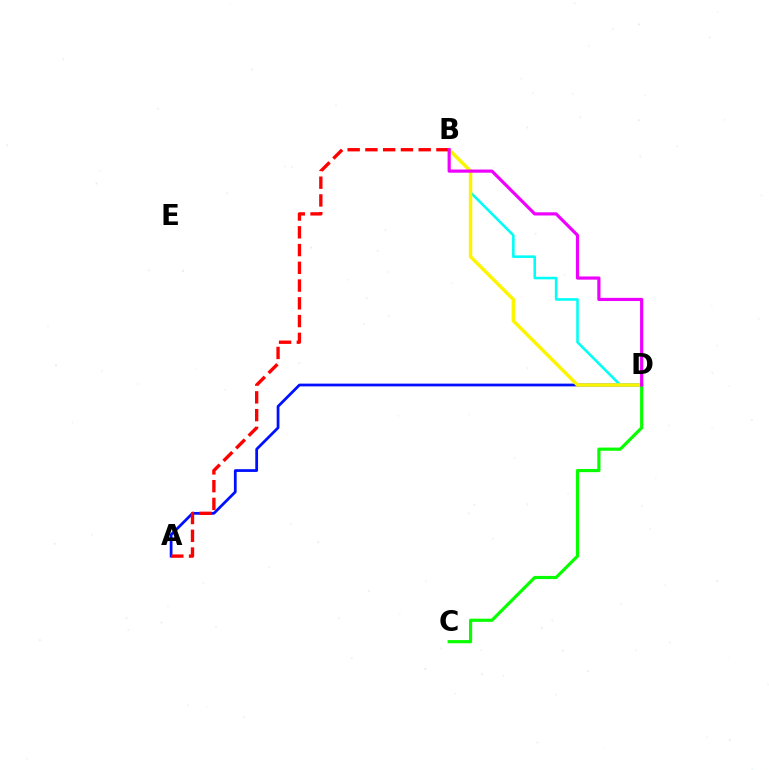{('A', 'D'): [{'color': '#0010ff', 'line_style': 'solid', 'thickness': 1.98}], ('B', 'D'): [{'color': '#00fff6', 'line_style': 'solid', 'thickness': 1.86}, {'color': '#fcf500', 'line_style': 'solid', 'thickness': 2.48}, {'color': '#ee00ff', 'line_style': 'solid', 'thickness': 2.28}], ('C', 'D'): [{'color': '#08ff00', 'line_style': 'solid', 'thickness': 2.28}], ('A', 'B'): [{'color': '#ff0000', 'line_style': 'dashed', 'thickness': 2.41}]}